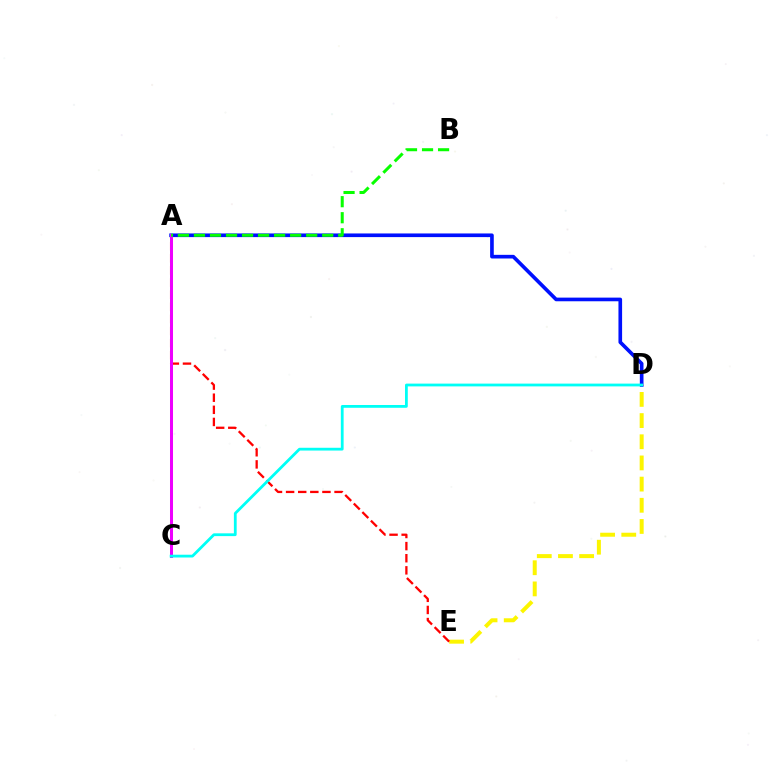{('D', 'E'): [{'color': '#fcf500', 'line_style': 'dashed', 'thickness': 2.88}], ('A', 'D'): [{'color': '#0010ff', 'line_style': 'solid', 'thickness': 2.63}], ('A', 'E'): [{'color': '#ff0000', 'line_style': 'dashed', 'thickness': 1.65}], ('A', 'C'): [{'color': '#ee00ff', 'line_style': 'solid', 'thickness': 2.17}], ('A', 'B'): [{'color': '#08ff00', 'line_style': 'dashed', 'thickness': 2.18}], ('C', 'D'): [{'color': '#00fff6', 'line_style': 'solid', 'thickness': 2.0}]}